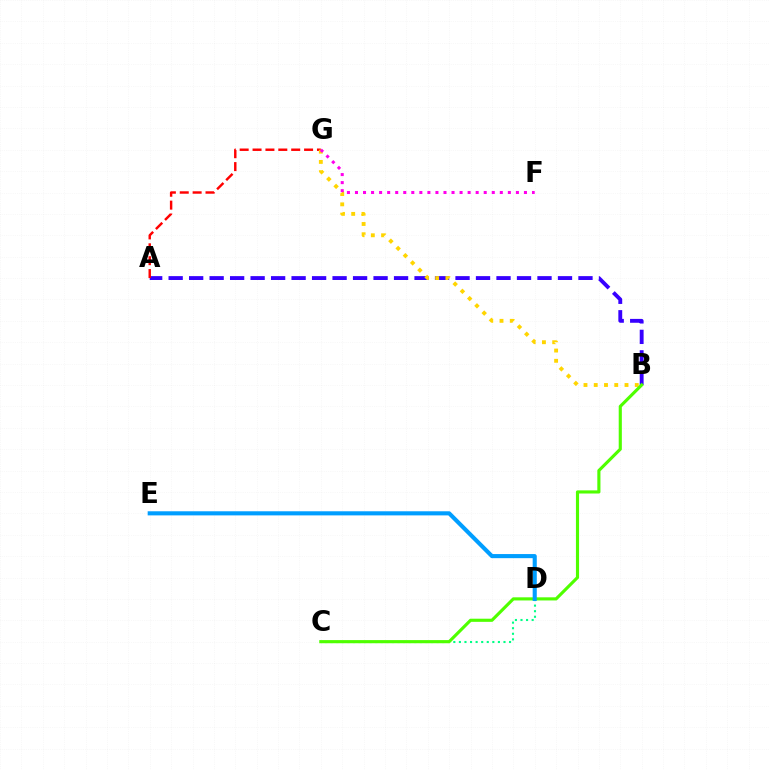{('A', 'B'): [{'color': '#3700ff', 'line_style': 'dashed', 'thickness': 2.78}], ('A', 'G'): [{'color': '#ff0000', 'line_style': 'dashed', 'thickness': 1.75}], ('B', 'G'): [{'color': '#ffd500', 'line_style': 'dotted', 'thickness': 2.79}], ('C', 'D'): [{'color': '#00ff86', 'line_style': 'dotted', 'thickness': 1.51}], ('F', 'G'): [{'color': '#ff00ed', 'line_style': 'dotted', 'thickness': 2.19}], ('B', 'C'): [{'color': '#4fff00', 'line_style': 'solid', 'thickness': 2.25}], ('D', 'E'): [{'color': '#009eff', 'line_style': 'solid', 'thickness': 2.96}]}